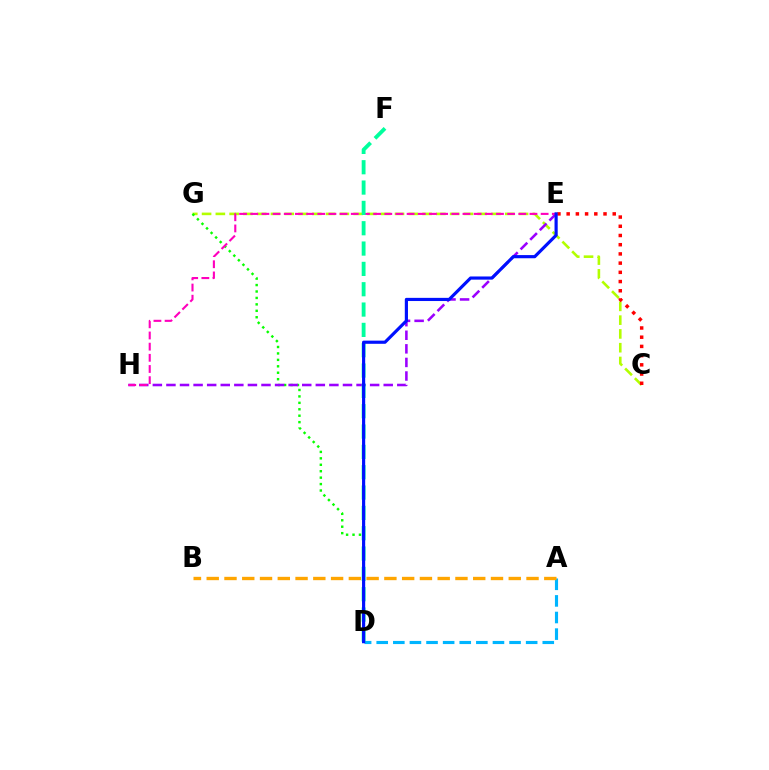{('C', 'G'): [{'color': '#b3ff00', 'line_style': 'dashed', 'thickness': 1.87}], ('D', 'G'): [{'color': '#08ff00', 'line_style': 'dotted', 'thickness': 1.75}], ('A', 'D'): [{'color': '#00b5ff', 'line_style': 'dashed', 'thickness': 2.26}], ('C', 'E'): [{'color': '#ff0000', 'line_style': 'dotted', 'thickness': 2.5}], ('E', 'H'): [{'color': '#9b00ff', 'line_style': 'dashed', 'thickness': 1.84}, {'color': '#ff00bd', 'line_style': 'dashed', 'thickness': 1.52}], ('D', 'F'): [{'color': '#00ff9d', 'line_style': 'dashed', 'thickness': 2.76}], ('A', 'B'): [{'color': '#ffa500', 'line_style': 'dashed', 'thickness': 2.41}], ('D', 'E'): [{'color': '#0010ff', 'line_style': 'solid', 'thickness': 2.28}]}